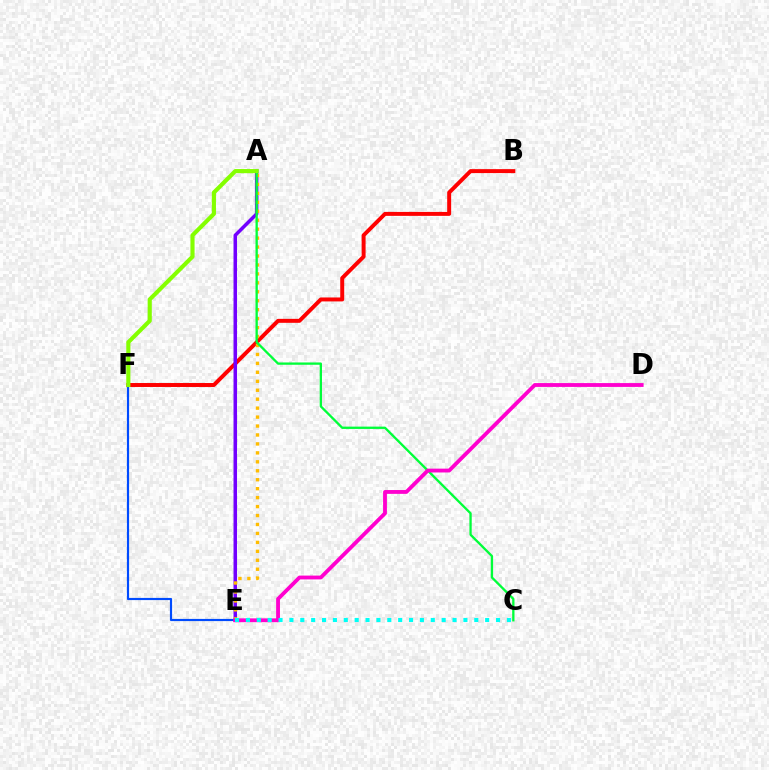{('E', 'F'): [{'color': '#004bff', 'line_style': 'solid', 'thickness': 1.57}], ('B', 'F'): [{'color': '#ff0000', 'line_style': 'solid', 'thickness': 2.85}], ('A', 'E'): [{'color': '#7200ff', 'line_style': 'solid', 'thickness': 2.54}, {'color': '#ffbd00', 'line_style': 'dotted', 'thickness': 2.43}], ('A', 'C'): [{'color': '#00ff39', 'line_style': 'solid', 'thickness': 1.66}], ('A', 'F'): [{'color': '#84ff00', 'line_style': 'solid', 'thickness': 2.98}], ('D', 'E'): [{'color': '#ff00cf', 'line_style': 'solid', 'thickness': 2.76}], ('C', 'E'): [{'color': '#00fff6', 'line_style': 'dotted', 'thickness': 2.95}]}